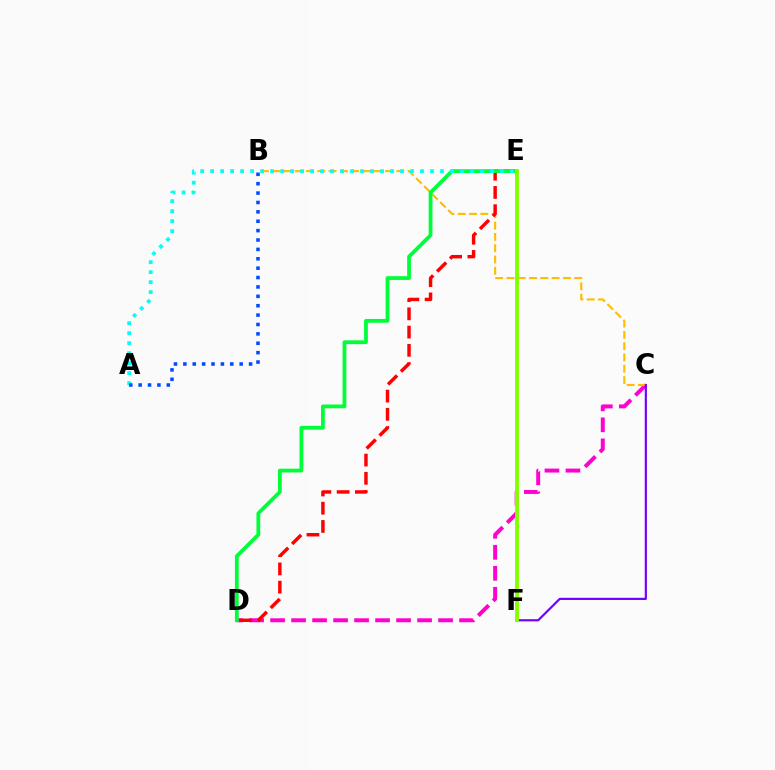{('C', 'D'): [{'color': '#ff00cf', 'line_style': 'dashed', 'thickness': 2.85}], ('B', 'C'): [{'color': '#ffbd00', 'line_style': 'dashed', 'thickness': 1.53}], ('D', 'E'): [{'color': '#ff0000', 'line_style': 'dashed', 'thickness': 2.48}, {'color': '#00ff39', 'line_style': 'solid', 'thickness': 2.72}], ('C', 'F'): [{'color': '#7200ff', 'line_style': 'solid', 'thickness': 1.56}], ('A', 'E'): [{'color': '#00fff6', 'line_style': 'dotted', 'thickness': 2.72}], ('A', 'B'): [{'color': '#004bff', 'line_style': 'dotted', 'thickness': 2.55}], ('E', 'F'): [{'color': '#84ff00', 'line_style': 'solid', 'thickness': 2.8}]}